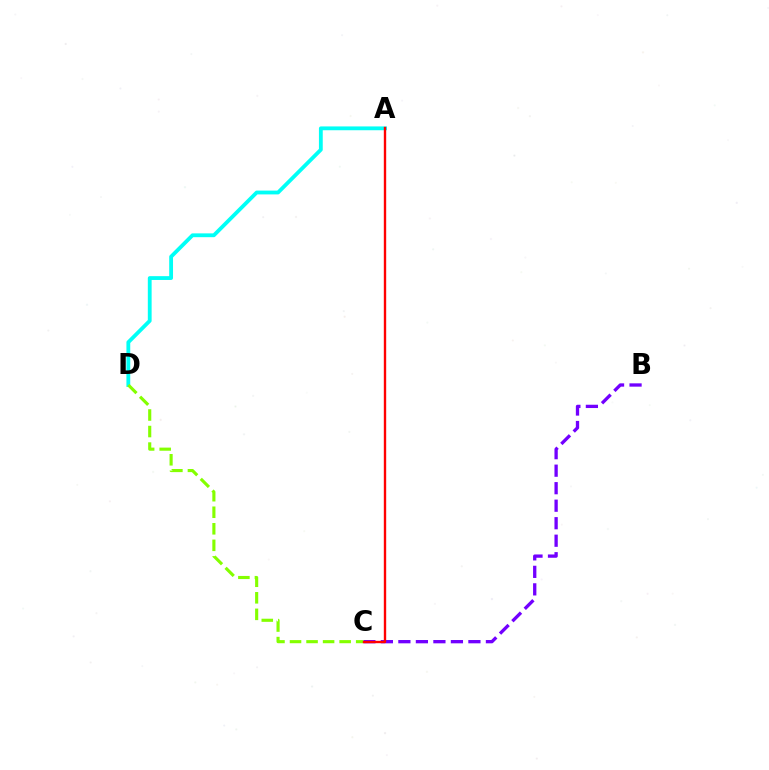{('A', 'D'): [{'color': '#00fff6', 'line_style': 'solid', 'thickness': 2.75}], ('C', 'D'): [{'color': '#84ff00', 'line_style': 'dashed', 'thickness': 2.25}], ('B', 'C'): [{'color': '#7200ff', 'line_style': 'dashed', 'thickness': 2.38}], ('A', 'C'): [{'color': '#ff0000', 'line_style': 'solid', 'thickness': 1.71}]}